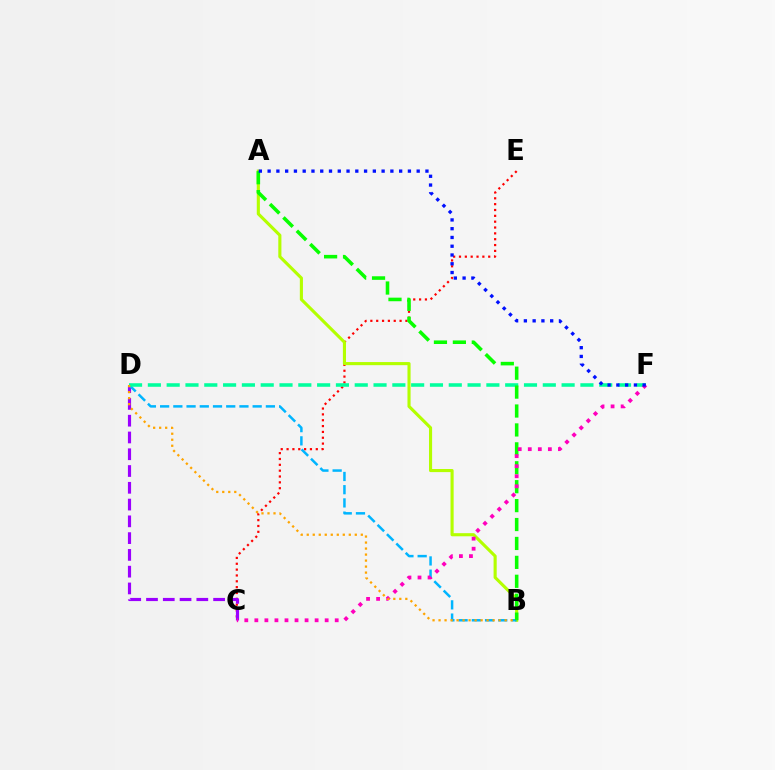{('C', 'E'): [{'color': '#ff0000', 'line_style': 'dotted', 'thickness': 1.59}], ('C', 'D'): [{'color': '#9b00ff', 'line_style': 'dashed', 'thickness': 2.28}], ('A', 'B'): [{'color': '#b3ff00', 'line_style': 'solid', 'thickness': 2.24}, {'color': '#08ff00', 'line_style': 'dashed', 'thickness': 2.57}], ('B', 'D'): [{'color': '#00b5ff', 'line_style': 'dashed', 'thickness': 1.8}, {'color': '#ffa500', 'line_style': 'dotted', 'thickness': 1.63}], ('D', 'F'): [{'color': '#00ff9d', 'line_style': 'dashed', 'thickness': 2.55}], ('C', 'F'): [{'color': '#ff00bd', 'line_style': 'dotted', 'thickness': 2.73}], ('A', 'F'): [{'color': '#0010ff', 'line_style': 'dotted', 'thickness': 2.38}]}